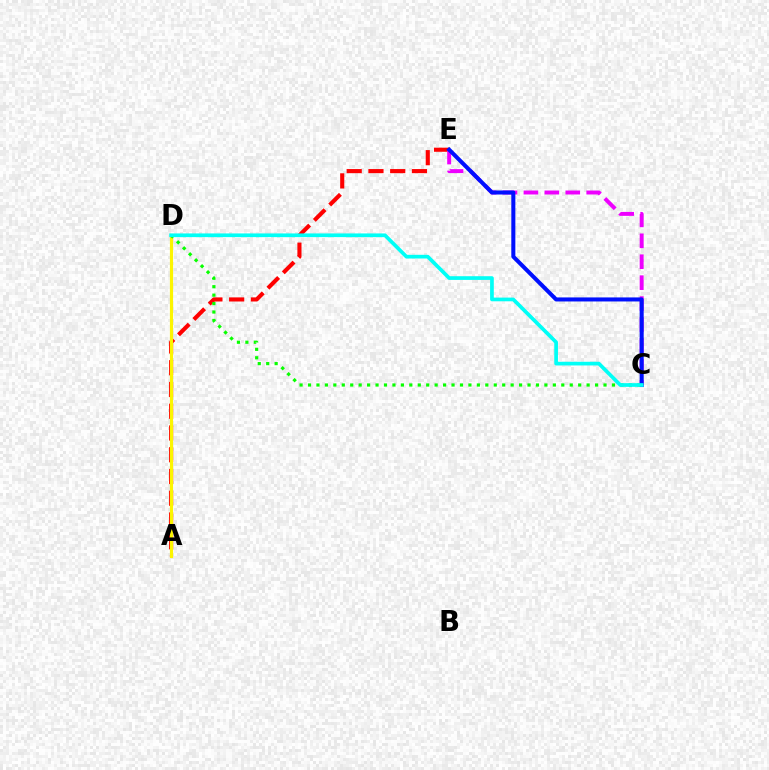{('A', 'E'): [{'color': '#ff0000', 'line_style': 'dashed', 'thickness': 2.95}], ('A', 'D'): [{'color': '#fcf500', 'line_style': 'solid', 'thickness': 2.28}], ('C', 'D'): [{'color': '#08ff00', 'line_style': 'dotted', 'thickness': 2.29}, {'color': '#00fff6', 'line_style': 'solid', 'thickness': 2.66}], ('C', 'E'): [{'color': '#ee00ff', 'line_style': 'dashed', 'thickness': 2.84}, {'color': '#0010ff', 'line_style': 'solid', 'thickness': 2.91}]}